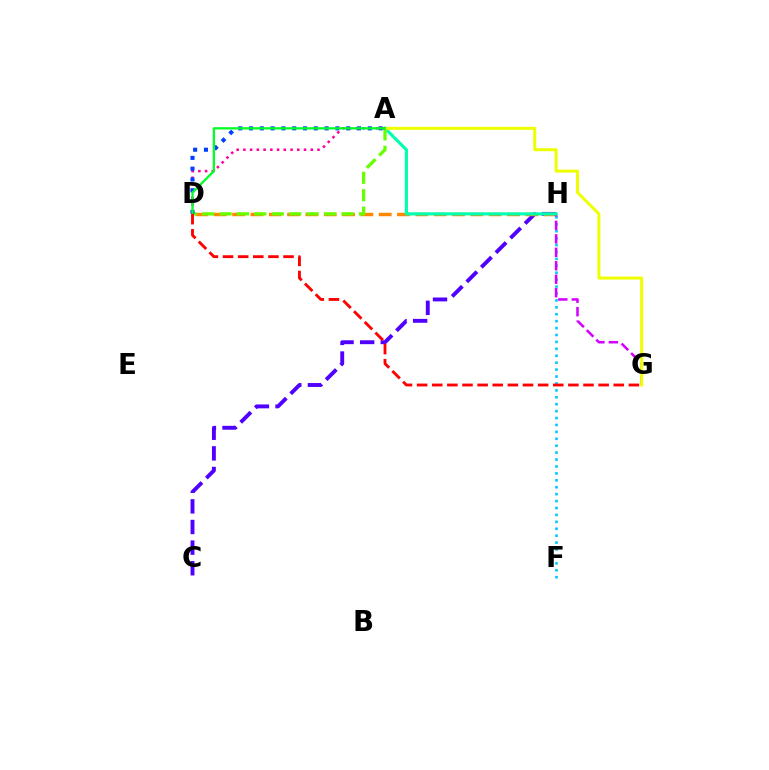{('C', 'H'): [{'color': '#4f00ff', 'line_style': 'dashed', 'thickness': 2.8}], ('D', 'H'): [{'color': '#ff8800', 'line_style': 'dashed', 'thickness': 2.49}], ('F', 'H'): [{'color': '#00c7ff', 'line_style': 'dotted', 'thickness': 1.88}], ('G', 'H'): [{'color': '#d600ff', 'line_style': 'dashed', 'thickness': 1.83}], ('A', 'H'): [{'color': '#00ffaf', 'line_style': 'solid', 'thickness': 2.27}], ('A', 'D'): [{'color': '#66ff00', 'line_style': 'dashed', 'thickness': 2.37}, {'color': '#ff00a0', 'line_style': 'dotted', 'thickness': 1.83}, {'color': '#003fff', 'line_style': 'dotted', 'thickness': 2.93}, {'color': '#00ff27', 'line_style': 'solid', 'thickness': 1.65}], ('A', 'G'): [{'color': '#eeff00', 'line_style': 'solid', 'thickness': 2.16}], ('D', 'G'): [{'color': '#ff0000', 'line_style': 'dashed', 'thickness': 2.06}]}